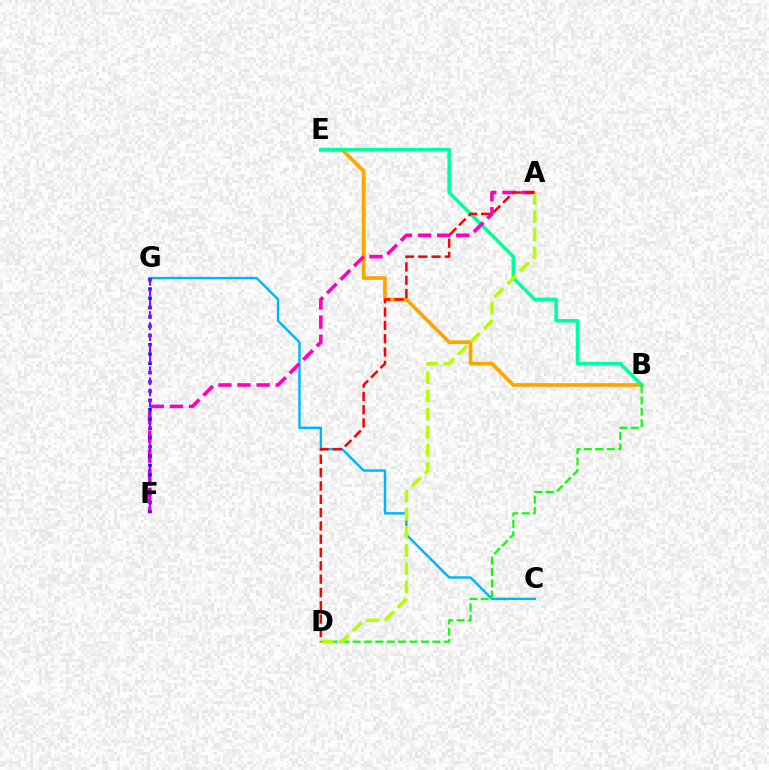{('C', 'G'): [{'color': '#00b5ff', 'line_style': 'solid', 'thickness': 1.75}], ('B', 'E'): [{'color': '#ffa500', 'line_style': 'solid', 'thickness': 2.68}, {'color': '#00ff9d', 'line_style': 'solid', 'thickness': 2.58}], ('B', 'D'): [{'color': '#08ff00', 'line_style': 'dashed', 'thickness': 1.55}], ('A', 'F'): [{'color': '#ff00bd', 'line_style': 'dashed', 'thickness': 2.6}], ('A', 'D'): [{'color': '#b3ff00', 'line_style': 'dashed', 'thickness': 2.47}, {'color': '#ff0000', 'line_style': 'dashed', 'thickness': 1.81}], ('F', 'G'): [{'color': '#0010ff', 'line_style': 'dotted', 'thickness': 2.52}, {'color': '#9b00ff', 'line_style': 'dashed', 'thickness': 1.5}]}